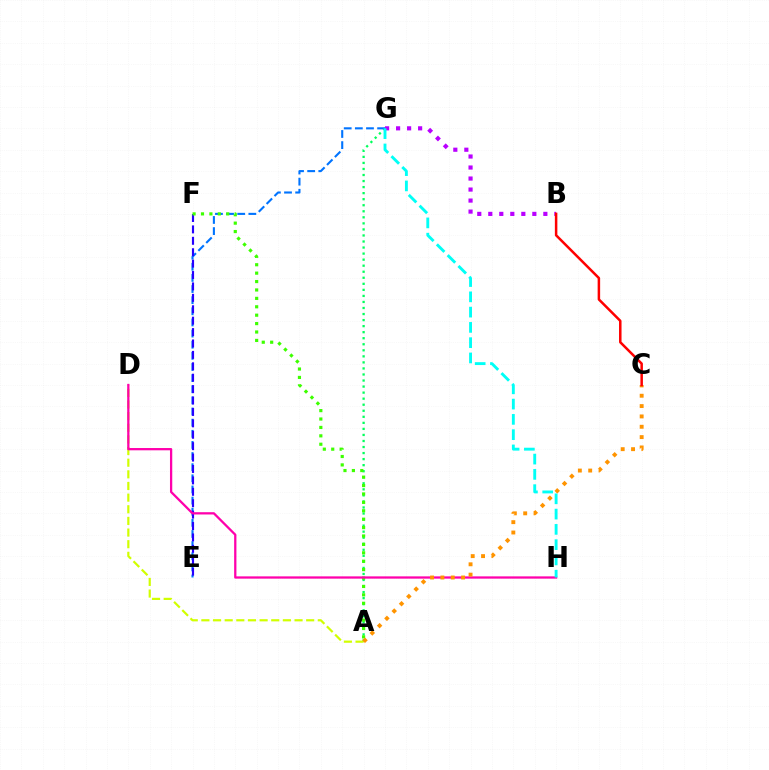{('B', 'G'): [{'color': '#b900ff', 'line_style': 'dotted', 'thickness': 2.99}], ('A', 'G'): [{'color': '#00ff5c', 'line_style': 'dotted', 'thickness': 1.64}], ('E', 'G'): [{'color': '#0074ff', 'line_style': 'dashed', 'thickness': 1.51}], ('A', 'D'): [{'color': '#d1ff00', 'line_style': 'dashed', 'thickness': 1.58}], ('E', 'F'): [{'color': '#2500ff', 'line_style': 'dashed', 'thickness': 1.55}], ('A', 'F'): [{'color': '#3dff00', 'line_style': 'dotted', 'thickness': 2.28}], ('D', 'H'): [{'color': '#ff00ac', 'line_style': 'solid', 'thickness': 1.64}], ('G', 'H'): [{'color': '#00fff6', 'line_style': 'dashed', 'thickness': 2.08}], ('A', 'C'): [{'color': '#ff9400', 'line_style': 'dotted', 'thickness': 2.81}], ('B', 'C'): [{'color': '#ff0000', 'line_style': 'solid', 'thickness': 1.8}]}